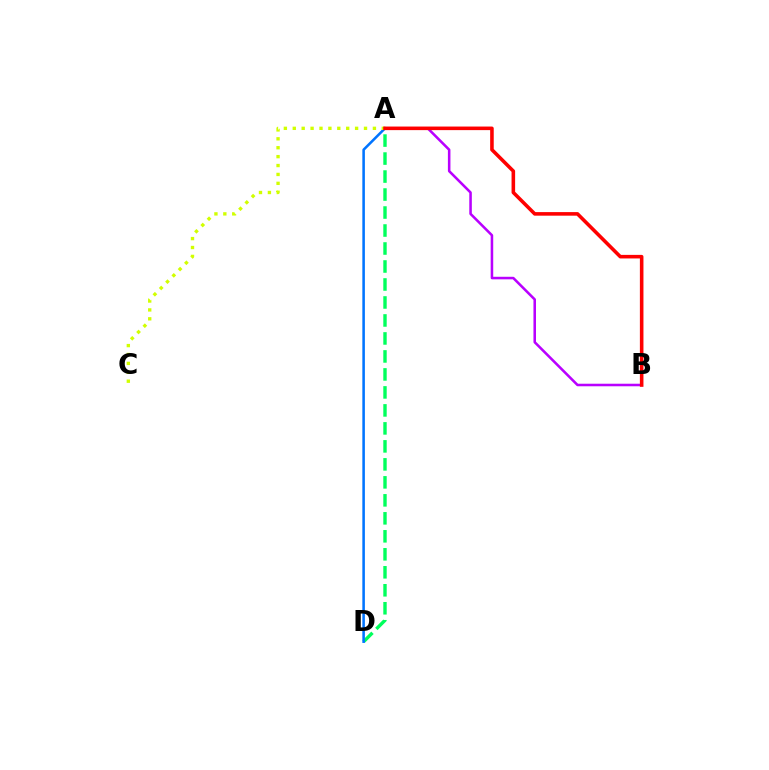{('A', 'B'): [{'color': '#b900ff', 'line_style': 'solid', 'thickness': 1.83}, {'color': '#ff0000', 'line_style': 'solid', 'thickness': 2.57}], ('A', 'D'): [{'color': '#00ff5c', 'line_style': 'dashed', 'thickness': 2.44}, {'color': '#0074ff', 'line_style': 'solid', 'thickness': 1.84}], ('A', 'C'): [{'color': '#d1ff00', 'line_style': 'dotted', 'thickness': 2.42}]}